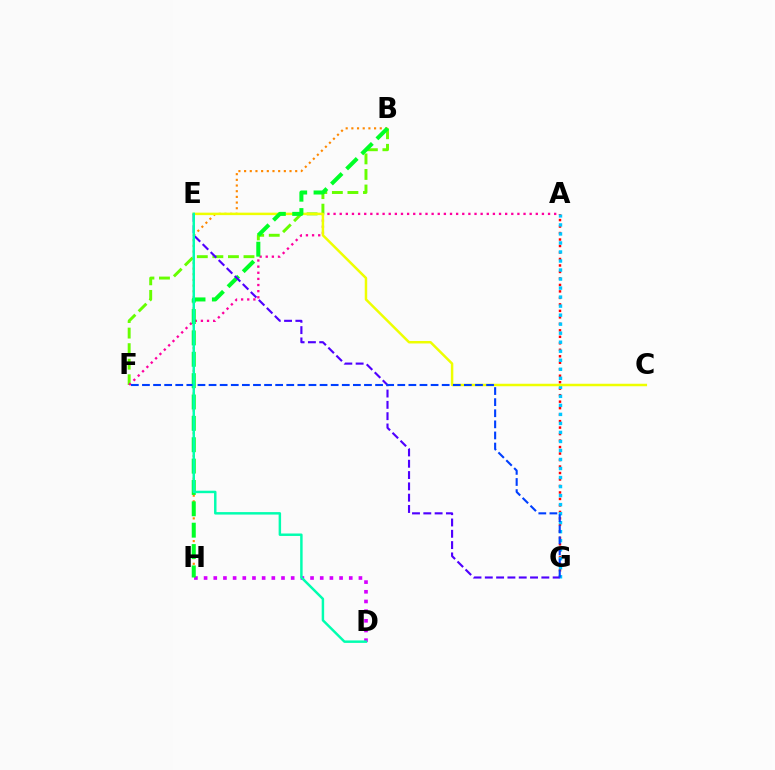{('D', 'H'): [{'color': '#d600ff', 'line_style': 'dotted', 'thickness': 2.63}], ('B', 'F'): [{'color': '#66ff00', 'line_style': 'dashed', 'thickness': 2.11}], ('A', 'G'): [{'color': '#ff0000', 'line_style': 'dotted', 'thickness': 1.76}, {'color': '#00c7ff', 'line_style': 'dotted', 'thickness': 2.45}], ('A', 'F'): [{'color': '#ff00a0', 'line_style': 'dotted', 'thickness': 1.66}], ('B', 'H'): [{'color': '#ff8800', 'line_style': 'dotted', 'thickness': 1.54}, {'color': '#00ff27', 'line_style': 'dashed', 'thickness': 2.9}], ('C', 'E'): [{'color': '#eeff00', 'line_style': 'solid', 'thickness': 1.79}], ('E', 'G'): [{'color': '#4f00ff', 'line_style': 'dashed', 'thickness': 1.54}], ('F', 'G'): [{'color': '#003fff', 'line_style': 'dashed', 'thickness': 1.51}], ('D', 'E'): [{'color': '#00ffaf', 'line_style': 'solid', 'thickness': 1.77}]}